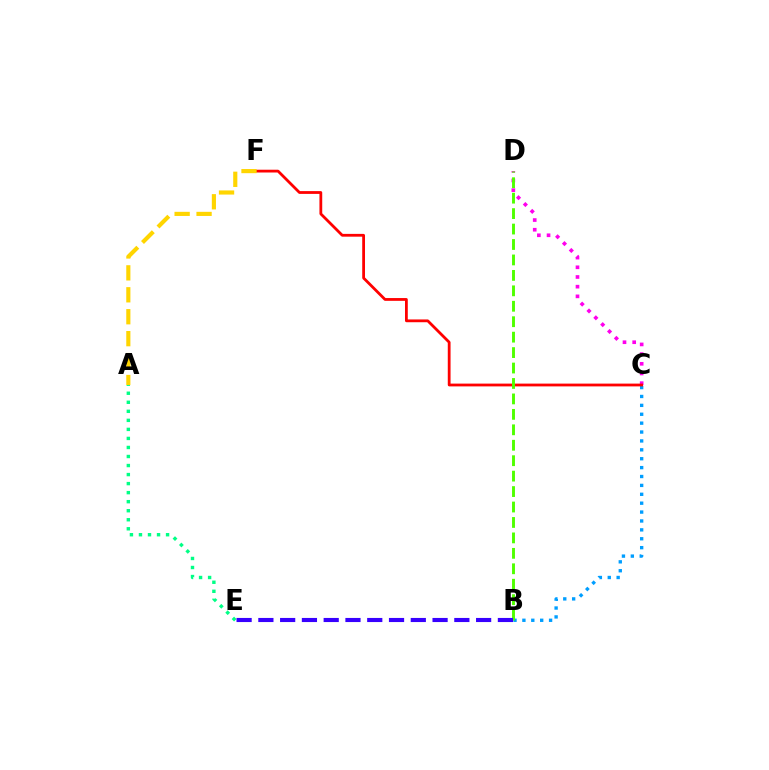{('B', 'C'): [{'color': '#009eff', 'line_style': 'dotted', 'thickness': 2.42}], ('C', 'D'): [{'color': '#ff00ed', 'line_style': 'dotted', 'thickness': 2.63}], ('A', 'E'): [{'color': '#00ff86', 'line_style': 'dotted', 'thickness': 2.45}], ('C', 'F'): [{'color': '#ff0000', 'line_style': 'solid', 'thickness': 2.01}], ('B', 'D'): [{'color': '#4fff00', 'line_style': 'dashed', 'thickness': 2.1}], ('A', 'F'): [{'color': '#ffd500', 'line_style': 'dashed', 'thickness': 2.98}], ('B', 'E'): [{'color': '#3700ff', 'line_style': 'dashed', 'thickness': 2.96}]}